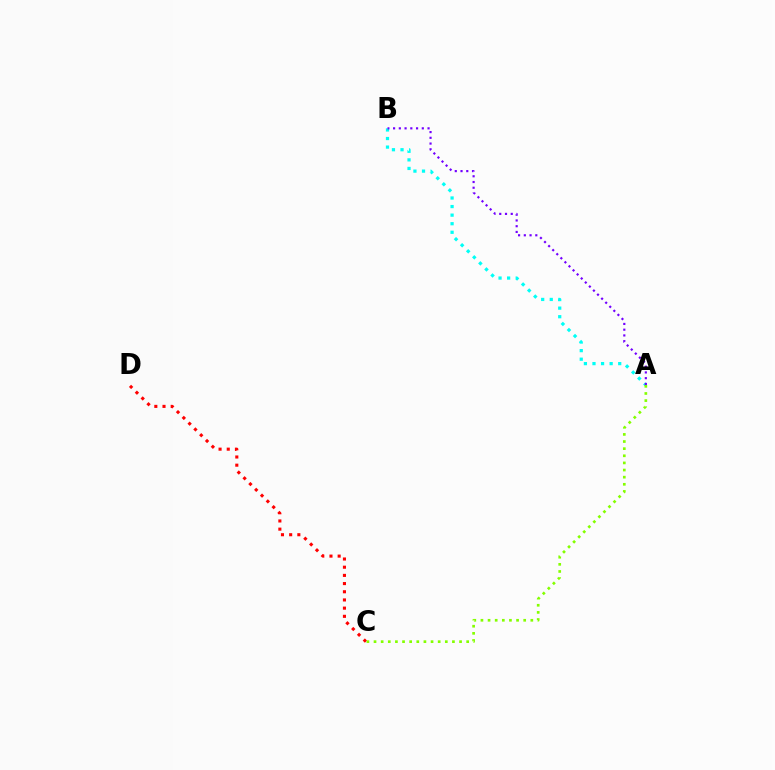{('C', 'D'): [{'color': '#ff0000', 'line_style': 'dotted', 'thickness': 2.22}], ('A', 'B'): [{'color': '#00fff6', 'line_style': 'dotted', 'thickness': 2.33}, {'color': '#7200ff', 'line_style': 'dotted', 'thickness': 1.56}], ('A', 'C'): [{'color': '#84ff00', 'line_style': 'dotted', 'thickness': 1.94}]}